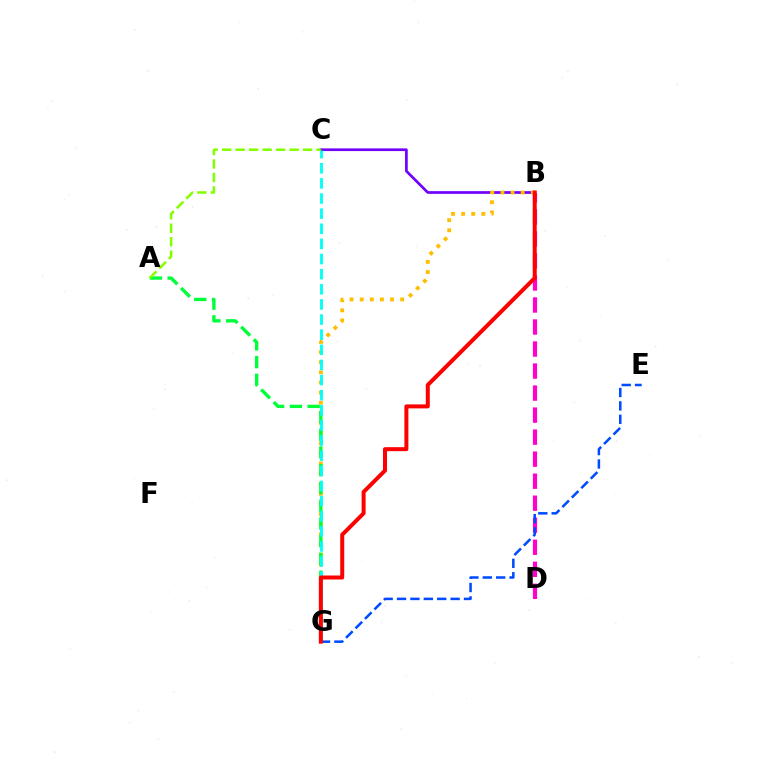{('B', 'C'): [{'color': '#7200ff', 'line_style': 'solid', 'thickness': 1.95}], ('B', 'G'): [{'color': '#ffbd00', 'line_style': 'dotted', 'thickness': 2.75}, {'color': '#ff0000', 'line_style': 'solid', 'thickness': 2.88}], ('A', 'G'): [{'color': '#00ff39', 'line_style': 'dashed', 'thickness': 2.41}], ('B', 'D'): [{'color': '#ff00cf', 'line_style': 'dashed', 'thickness': 2.99}], ('C', 'G'): [{'color': '#00fff6', 'line_style': 'dashed', 'thickness': 2.05}], ('A', 'C'): [{'color': '#84ff00', 'line_style': 'dashed', 'thickness': 1.83}], ('E', 'G'): [{'color': '#004bff', 'line_style': 'dashed', 'thickness': 1.82}]}